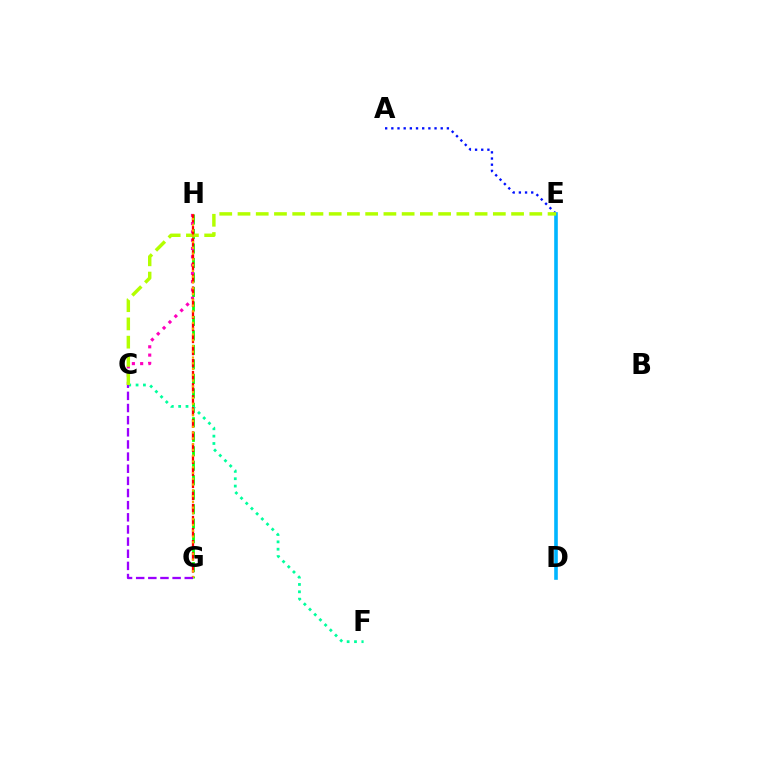{('G', 'H'): [{'color': '#08ff00', 'line_style': 'dashed', 'thickness': 1.97}, {'color': '#ff0000', 'line_style': 'dashed', 'thickness': 1.64}, {'color': '#ffa500', 'line_style': 'dotted', 'thickness': 1.57}], ('C', 'F'): [{'color': '#00ff9d', 'line_style': 'dotted', 'thickness': 2.0}], ('C', 'H'): [{'color': '#ff00bd', 'line_style': 'dotted', 'thickness': 2.25}], ('A', 'E'): [{'color': '#0010ff', 'line_style': 'dotted', 'thickness': 1.68}], ('D', 'E'): [{'color': '#00b5ff', 'line_style': 'solid', 'thickness': 2.6}], ('C', 'E'): [{'color': '#b3ff00', 'line_style': 'dashed', 'thickness': 2.48}], ('C', 'G'): [{'color': '#9b00ff', 'line_style': 'dashed', 'thickness': 1.65}]}